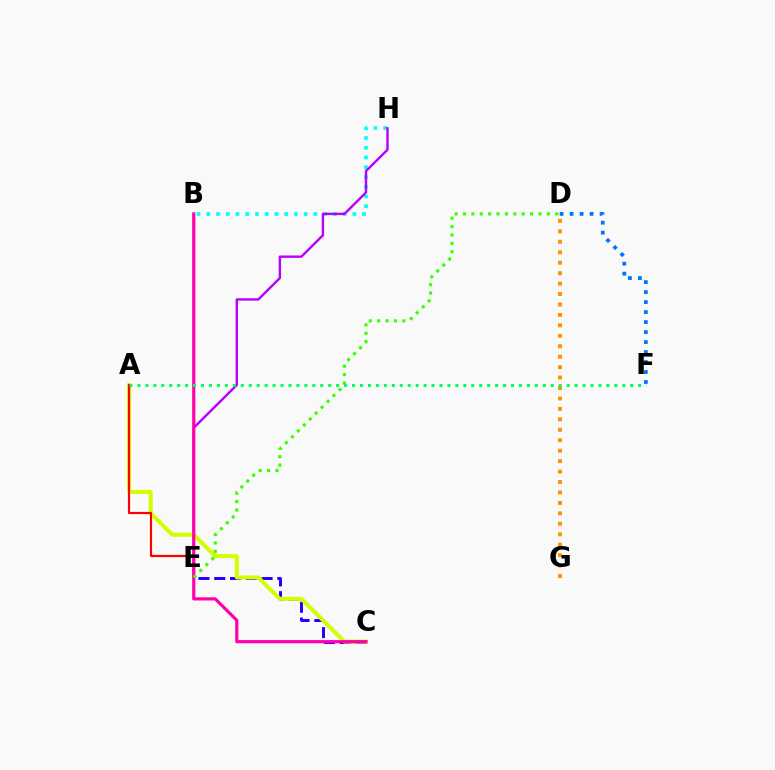{('C', 'E'): [{'color': '#2500ff', 'line_style': 'dashed', 'thickness': 2.14}], ('B', 'H'): [{'color': '#00fff6', 'line_style': 'dotted', 'thickness': 2.65}], ('E', 'H'): [{'color': '#b900ff', 'line_style': 'solid', 'thickness': 1.74}], ('A', 'C'): [{'color': '#d1ff00', 'line_style': 'solid', 'thickness': 2.89}], ('A', 'E'): [{'color': '#ff0000', 'line_style': 'solid', 'thickness': 1.57}], ('D', 'G'): [{'color': '#ff9400', 'line_style': 'dotted', 'thickness': 2.84}], ('D', 'F'): [{'color': '#0074ff', 'line_style': 'dotted', 'thickness': 2.71}], ('B', 'C'): [{'color': '#ff00ac', 'line_style': 'solid', 'thickness': 2.29}], ('D', 'E'): [{'color': '#3dff00', 'line_style': 'dotted', 'thickness': 2.28}], ('A', 'F'): [{'color': '#00ff5c', 'line_style': 'dotted', 'thickness': 2.16}]}